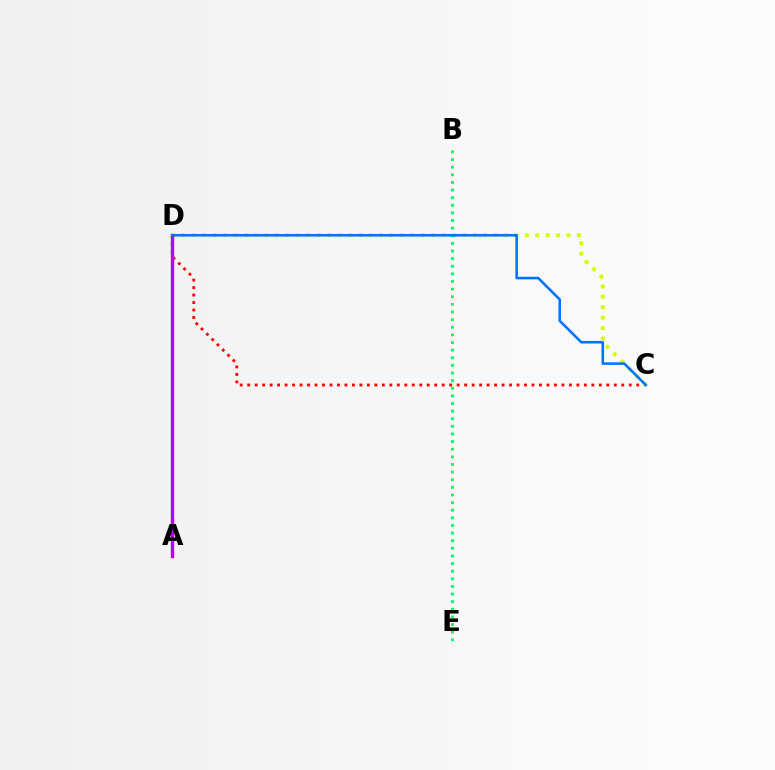{('C', 'D'): [{'color': '#ff0000', 'line_style': 'dotted', 'thickness': 2.03}, {'color': '#d1ff00', 'line_style': 'dotted', 'thickness': 2.83}, {'color': '#0074ff', 'line_style': 'solid', 'thickness': 1.85}], ('A', 'D'): [{'color': '#b900ff', 'line_style': 'solid', 'thickness': 2.43}], ('B', 'E'): [{'color': '#00ff5c', 'line_style': 'dotted', 'thickness': 2.07}]}